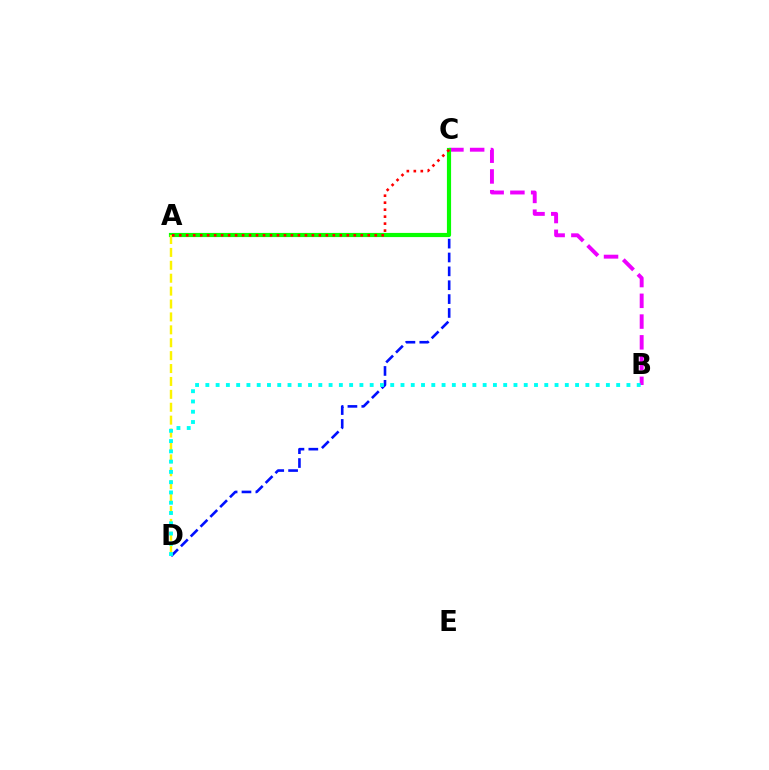{('C', 'D'): [{'color': '#0010ff', 'line_style': 'dashed', 'thickness': 1.88}], ('B', 'C'): [{'color': '#ee00ff', 'line_style': 'dashed', 'thickness': 2.82}], ('A', 'C'): [{'color': '#08ff00', 'line_style': 'solid', 'thickness': 3.0}, {'color': '#ff0000', 'line_style': 'dotted', 'thickness': 1.9}], ('A', 'D'): [{'color': '#fcf500', 'line_style': 'dashed', 'thickness': 1.75}], ('B', 'D'): [{'color': '#00fff6', 'line_style': 'dotted', 'thickness': 2.79}]}